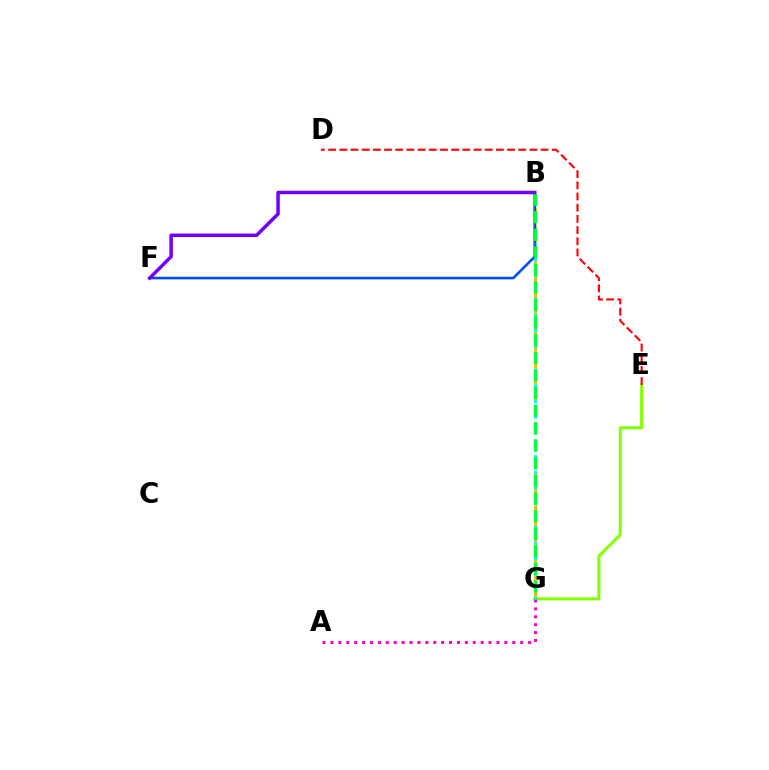{('E', 'G'): [{'color': '#84ff00', 'line_style': 'solid', 'thickness': 2.19}], ('D', 'E'): [{'color': '#ff0000', 'line_style': 'dashed', 'thickness': 1.52}], ('A', 'G'): [{'color': '#ff00cf', 'line_style': 'dotted', 'thickness': 2.15}], ('B', 'G'): [{'color': '#ffbd00', 'line_style': 'dashed', 'thickness': 2.24}, {'color': '#00fff6', 'line_style': 'dotted', 'thickness': 2.13}, {'color': '#00ff39', 'line_style': 'dashed', 'thickness': 2.39}], ('B', 'F'): [{'color': '#004bff', 'line_style': 'solid', 'thickness': 1.86}, {'color': '#7200ff', 'line_style': 'solid', 'thickness': 2.51}]}